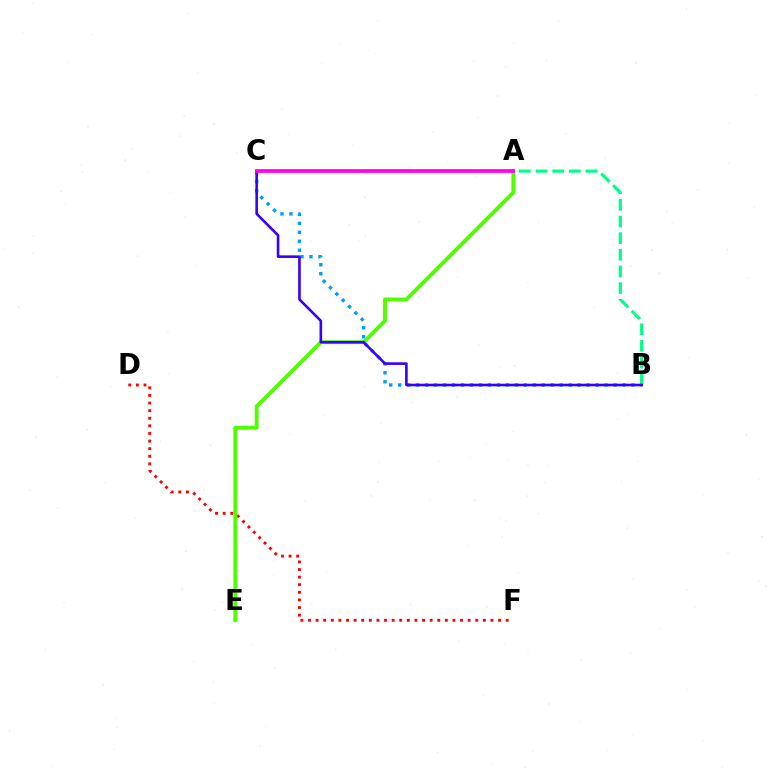{('D', 'F'): [{'color': '#ff0000', 'line_style': 'dotted', 'thickness': 2.07}], ('A', 'C'): [{'color': '#ffd500', 'line_style': 'dashed', 'thickness': 1.56}, {'color': '#ff00ed', 'line_style': 'solid', 'thickness': 2.66}], ('B', 'C'): [{'color': '#009eff', 'line_style': 'dotted', 'thickness': 2.44}, {'color': '#3700ff', 'line_style': 'solid', 'thickness': 1.89}], ('A', 'B'): [{'color': '#00ff86', 'line_style': 'dashed', 'thickness': 2.26}], ('A', 'E'): [{'color': '#4fff00', 'line_style': 'solid', 'thickness': 2.78}]}